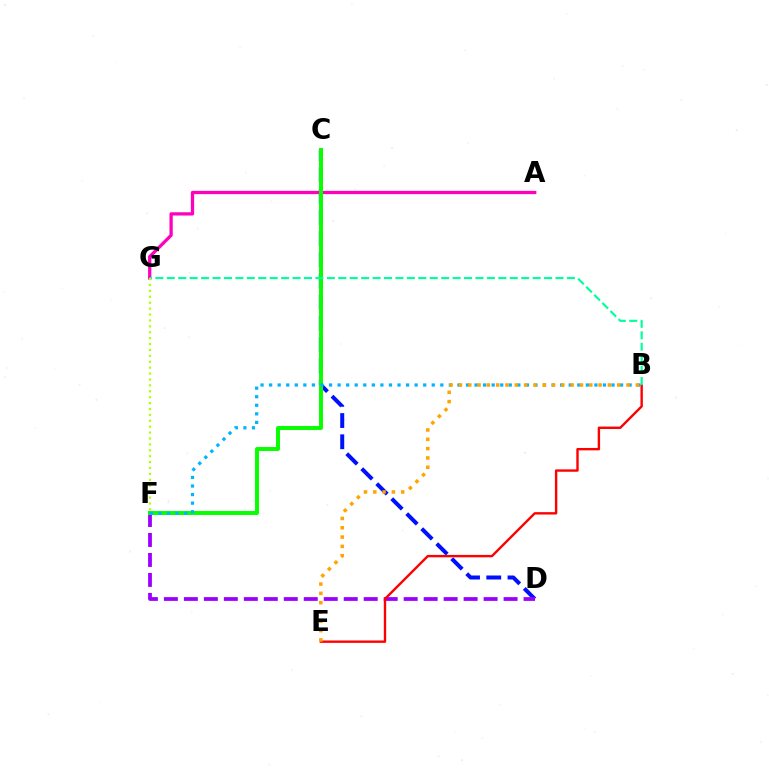{('C', 'D'): [{'color': '#0010ff', 'line_style': 'dashed', 'thickness': 2.88}], ('D', 'F'): [{'color': '#9b00ff', 'line_style': 'dashed', 'thickness': 2.71}], ('B', 'E'): [{'color': '#ff0000', 'line_style': 'solid', 'thickness': 1.72}, {'color': '#ffa500', 'line_style': 'dotted', 'thickness': 2.53}], ('A', 'G'): [{'color': '#ff00bd', 'line_style': 'solid', 'thickness': 2.36}], ('C', 'F'): [{'color': '#08ff00', 'line_style': 'solid', 'thickness': 2.85}], ('B', 'F'): [{'color': '#00b5ff', 'line_style': 'dotted', 'thickness': 2.33}], ('B', 'G'): [{'color': '#00ff9d', 'line_style': 'dashed', 'thickness': 1.55}], ('F', 'G'): [{'color': '#b3ff00', 'line_style': 'dotted', 'thickness': 1.6}]}